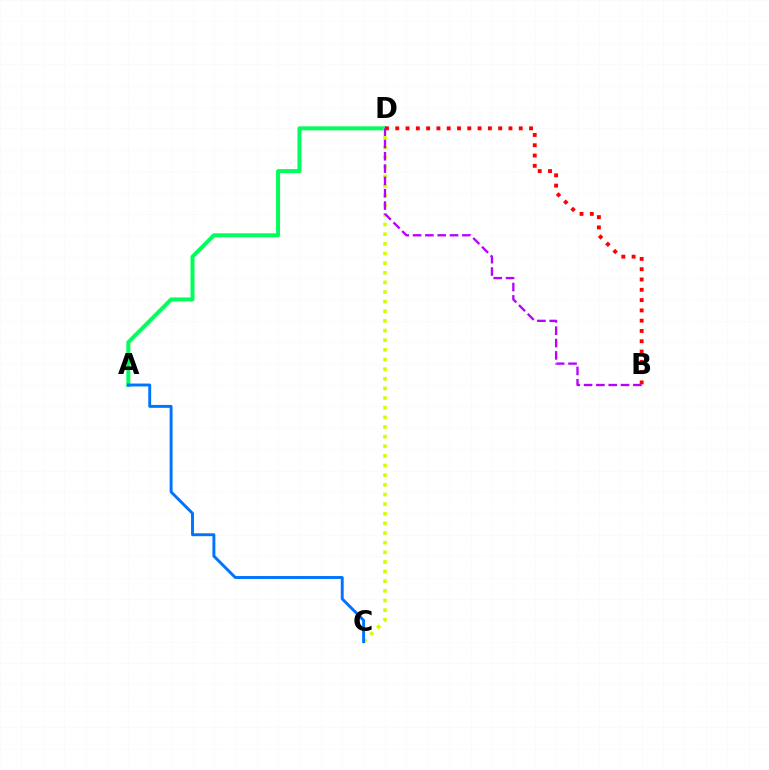{('A', 'D'): [{'color': '#00ff5c', 'line_style': 'solid', 'thickness': 2.86}], ('C', 'D'): [{'color': '#d1ff00', 'line_style': 'dotted', 'thickness': 2.62}], ('B', 'D'): [{'color': '#ff0000', 'line_style': 'dotted', 'thickness': 2.8}, {'color': '#b900ff', 'line_style': 'dashed', 'thickness': 1.67}], ('A', 'C'): [{'color': '#0074ff', 'line_style': 'solid', 'thickness': 2.1}]}